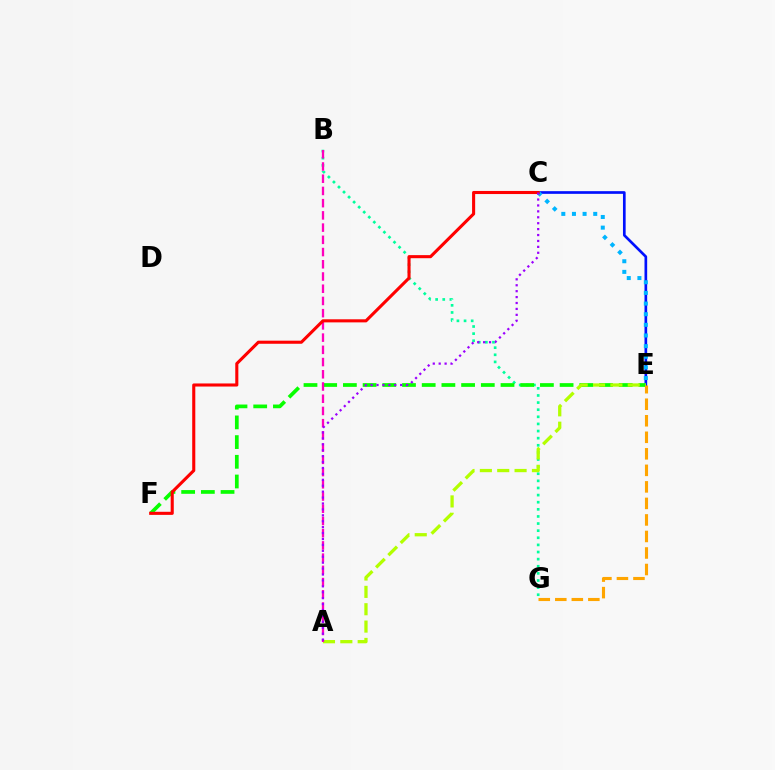{('B', 'G'): [{'color': '#00ff9d', 'line_style': 'dotted', 'thickness': 1.93}], ('C', 'E'): [{'color': '#0010ff', 'line_style': 'solid', 'thickness': 1.93}, {'color': '#00b5ff', 'line_style': 'dotted', 'thickness': 2.89}], ('E', 'F'): [{'color': '#08ff00', 'line_style': 'dashed', 'thickness': 2.68}], ('A', 'E'): [{'color': '#b3ff00', 'line_style': 'dashed', 'thickness': 2.36}], ('E', 'G'): [{'color': '#ffa500', 'line_style': 'dashed', 'thickness': 2.25}], ('A', 'B'): [{'color': '#ff00bd', 'line_style': 'dashed', 'thickness': 1.66}], ('C', 'F'): [{'color': '#ff0000', 'line_style': 'solid', 'thickness': 2.22}], ('A', 'C'): [{'color': '#9b00ff', 'line_style': 'dotted', 'thickness': 1.61}]}